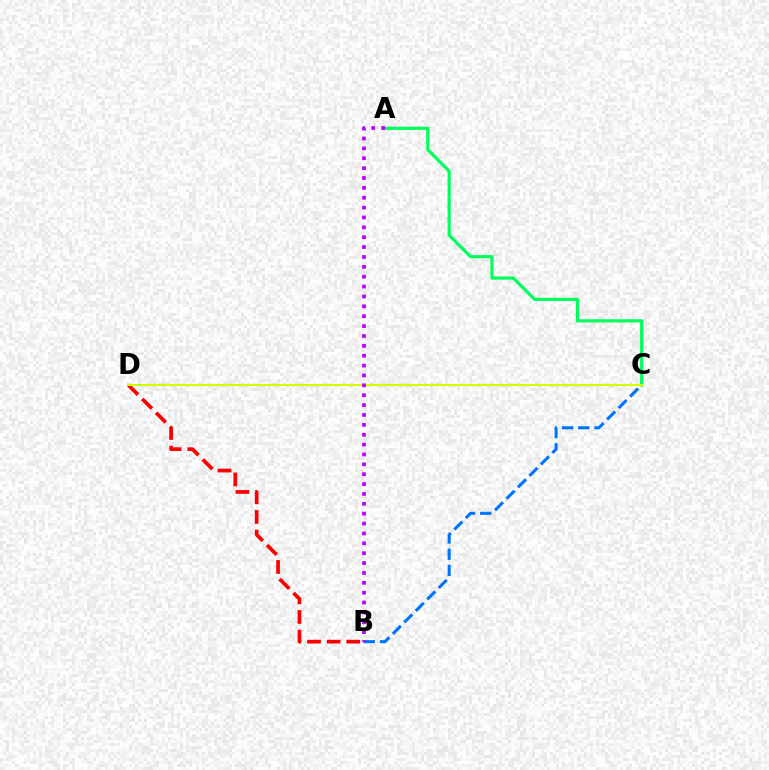{('A', 'C'): [{'color': '#00ff5c', 'line_style': 'solid', 'thickness': 2.29}], ('B', 'D'): [{'color': '#ff0000', 'line_style': 'dashed', 'thickness': 2.67}], ('B', 'C'): [{'color': '#0074ff', 'line_style': 'dashed', 'thickness': 2.2}], ('C', 'D'): [{'color': '#d1ff00', 'line_style': 'solid', 'thickness': 1.51}], ('A', 'B'): [{'color': '#b900ff', 'line_style': 'dotted', 'thickness': 2.68}]}